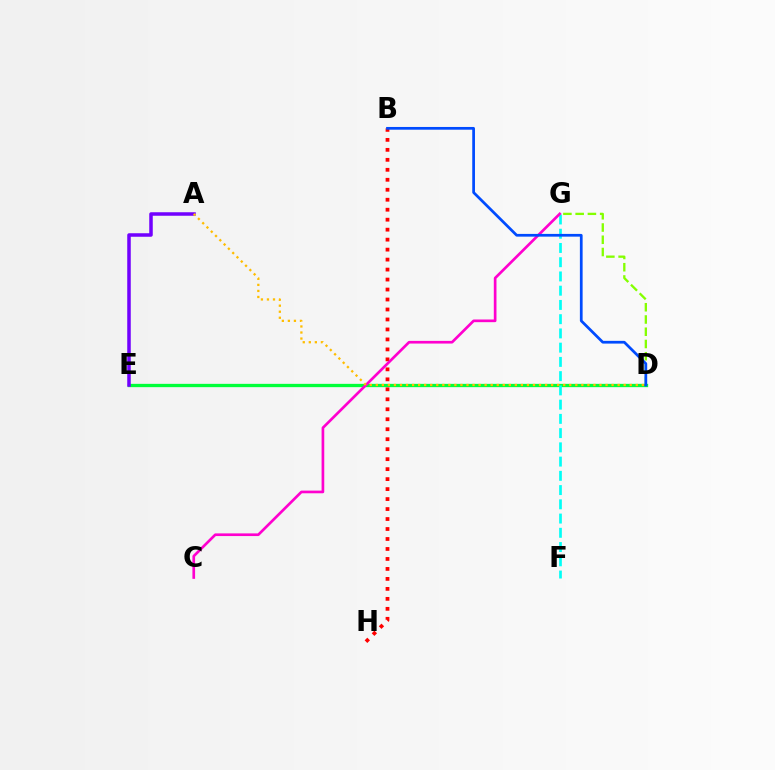{('D', 'E'): [{'color': '#00ff39', 'line_style': 'solid', 'thickness': 2.38}], ('F', 'G'): [{'color': '#00fff6', 'line_style': 'dashed', 'thickness': 1.93}], ('B', 'H'): [{'color': '#ff0000', 'line_style': 'dotted', 'thickness': 2.71}], ('A', 'E'): [{'color': '#7200ff', 'line_style': 'solid', 'thickness': 2.53}], ('C', 'G'): [{'color': '#ff00cf', 'line_style': 'solid', 'thickness': 1.92}], ('D', 'G'): [{'color': '#84ff00', 'line_style': 'dashed', 'thickness': 1.66}], ('A', 'D'): [{'color': '#ffbd00', 'line_style': 'dotted', 'thickness': 1.64}], ('B', 'D'): [{'color': '#004bff', 'line_style': 'solid', 'thickness': 1.97}]}